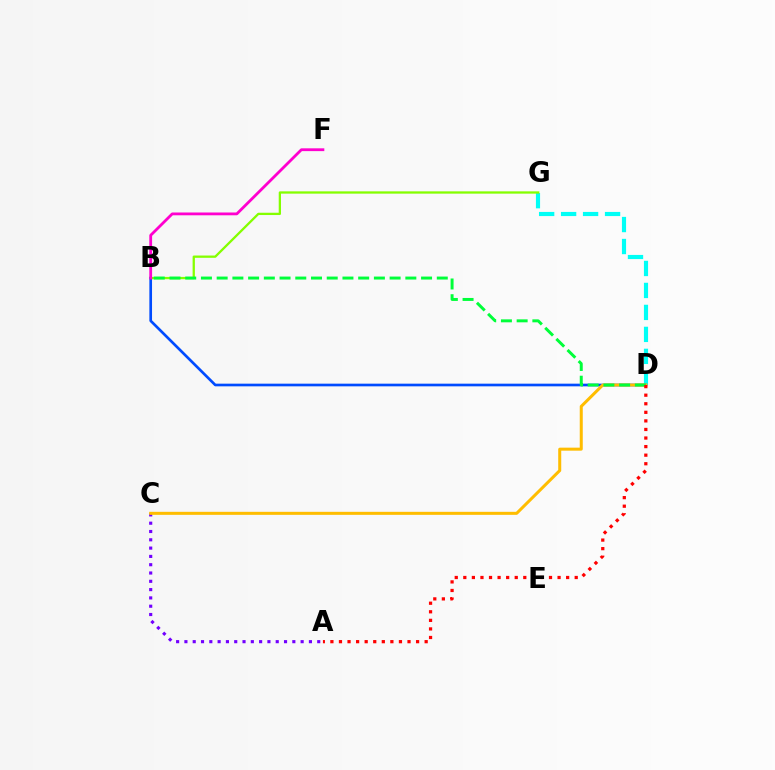{('D', 'G'): [{'color': '#00fff6', 'line_style': 'dashed', 'thickness': 2.99}], ('A', 'C'): [{'color': '#7200ff', 'line_style': 'dotted', 'thickness': 2.26}], ('B', 'G'): [{'color': '#84ff00', 'line_style': 'solid', 'thickness': 1.65}], ('B', 'D'): [{'color': '#004bff', 'line_style': 'solid', 'thickness': 1.92}, {'color': '#00ff39', 'line_style': 'dashed', 'thickness': 2.14}], ('B', 'F'): [{'color': '#ff00cf', 'line_style': 'solid', 'thickness': 2.02}], ('C', 'D'): [{'color': '#ffbd00', 'line_style': 'solid', 'thickness': 2.17}], ('A', 'D'): [{'color': '#ff0000', 'line_style': 'dotted', 'thickness': 2.33}]}